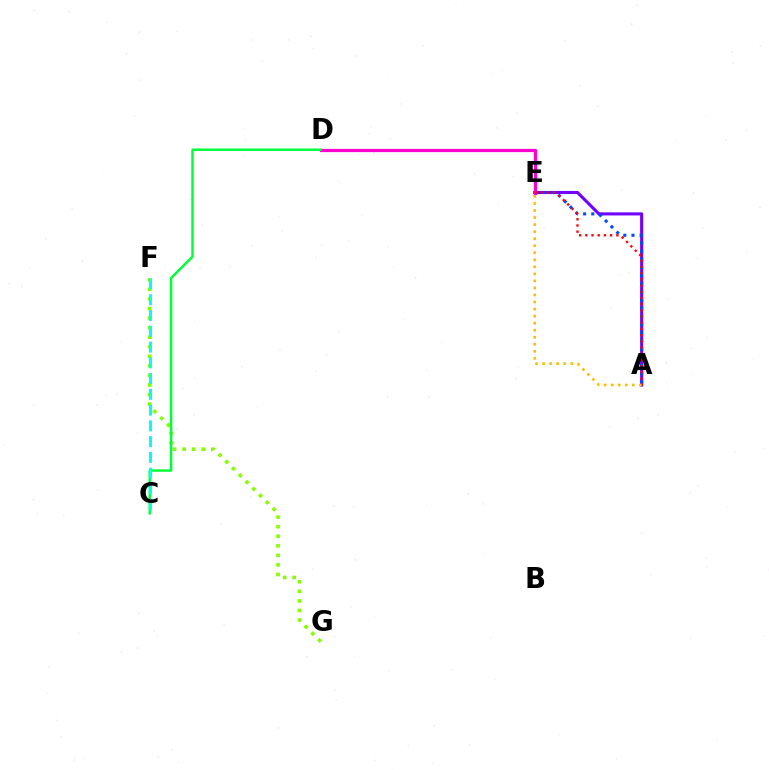{('A', 'E'): [{'color': '#7200ff', 'line_style': 'solid', 'thickness': 2.22}, {'color': '#004bff', 'line_style': 'dotted', 'thickness': 2.22}, {'color': '#ff0000', 'line_style': 'dotted', 'thickness': 1.69}, {'color': '#ffbd00', 'line_style': 'dotted', 'thickness': 1.91}], ('D', 'E'): [{'color': '#ff00cf', 'line_style': 'solid', 'thickness': 2.33}], ('F', 'G'): [{'color': '#84ff00', 'line_style': 'dotted', 'thickness': 2.6}], ('C', 'D'): [{'color': '#00ff39', 'line_style': 'solid', 'thickness': 1.76}], ('C', 'F'): [{'color': '#00fff6', 'line_style': 'dashed', 'thickness': 2.14}]}